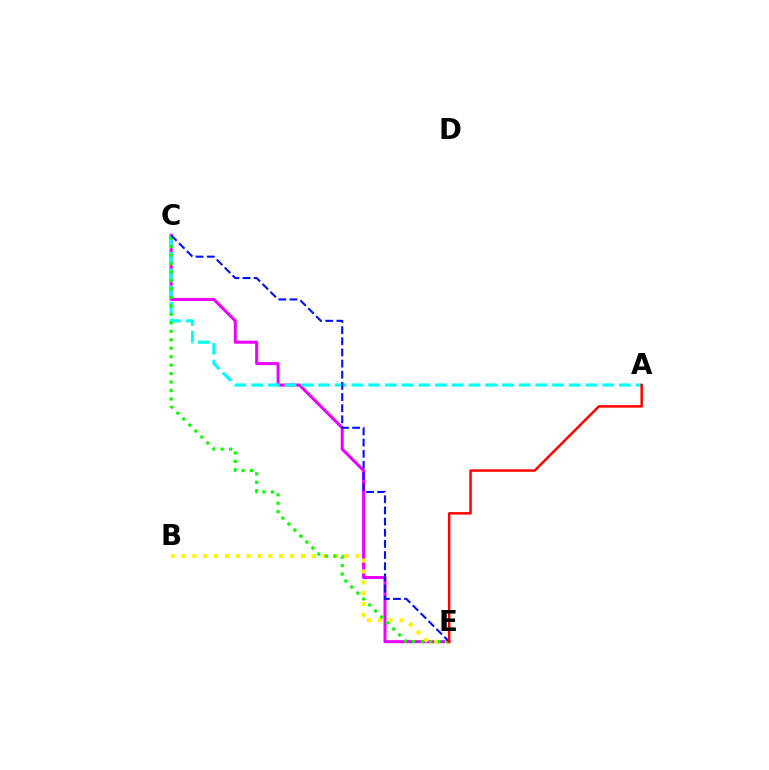{('C', 'E'): [{'color': '#ee00ff', 'line_style': 'solid', 'thickness': 2.19}, {'color': '#08ff00', 'line_style': 'dotted', 'thickness': 2.3}, {'color': '#0010ff', 'line_style': 'dashed', 'thickness': 1.52}], ('A', 'C'): [{'color': '#00fff6', 'line_style': 'dashed', 'thickness': 2.27}], ('B', 'E'): [{'color': '#fcf500', 'line_style': 'dotted', 'thickness': 2.95}], ('A', 'E'): [{'color': '#ff0000', 'line_style': 'solid', 'thickness': 1.78}]}